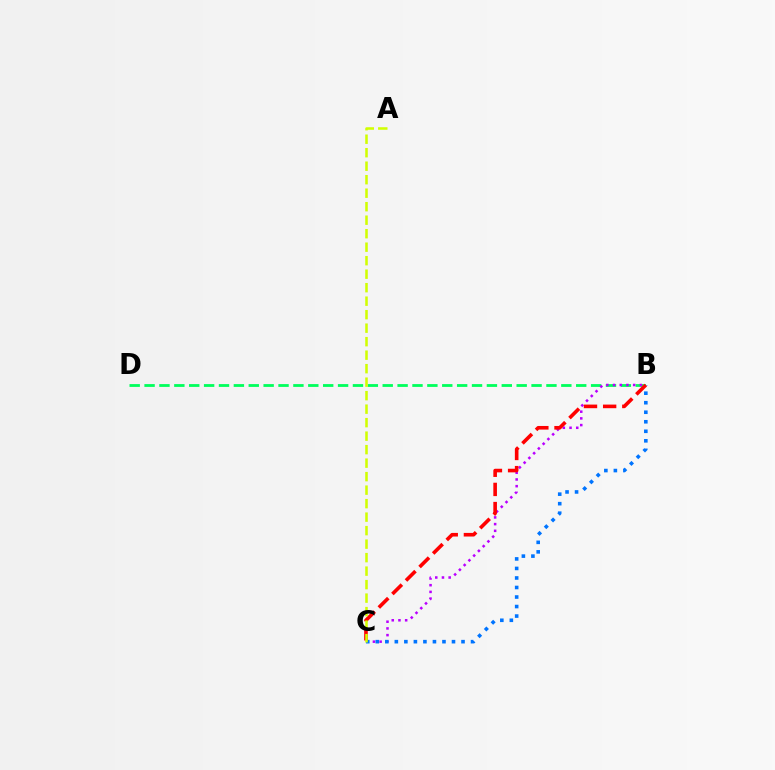{('B', 'D'): [{'color': '#00ff5c', 'line_style': 'dashed', 'thickness': 2.02}], ('B', 'C'): [{'color': '#b900ff', 'line_style': 'dotted', 'thickness': 1.82}, {'color': '#0074ff', 'line_style': 'dotted', 'thickness': 2.59}, {'color': '#ff0000', 'line_style': 'dashed', 'thickness': 2.6}], ('A', 'C'): [{'color': '#d1ff00', 'line_style': 'dashed', 'thickness': 1.83}]}